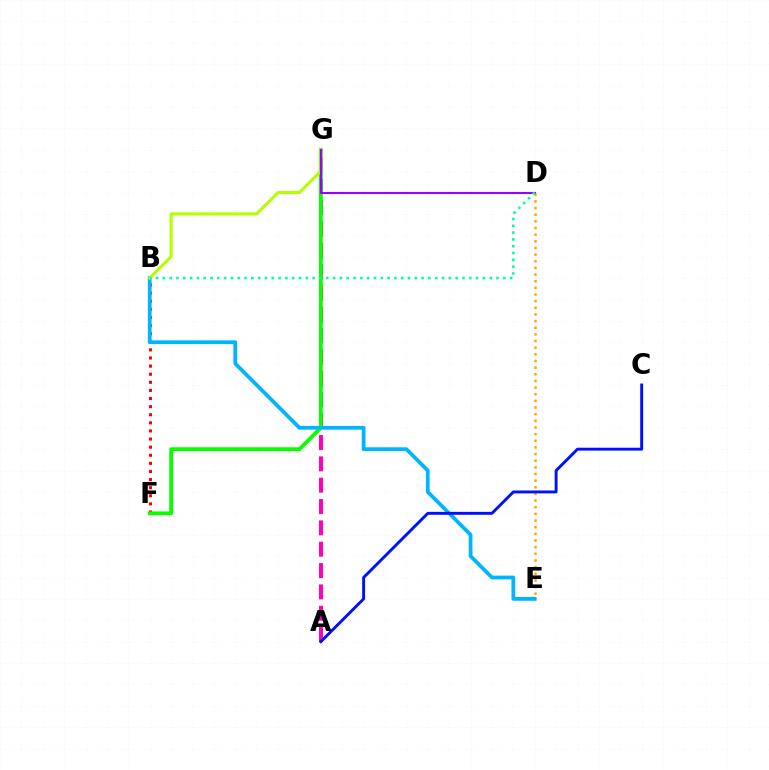{('A', 'G'): [{'color': '#ff00bd', 'line_style': 'dashed', 'thickness': 2.9}], ('B', 'F'): [{'color': '#ff0000', 'line_style': 'dotted', 'thickness': 2.2}], ('F', 'G'): [{'color': '#08ff00', 'line_style': 'solid', 'thickness': 2.74}], ('D', 'E'): [{'color': '#ffa500', 'line_style': 'dotted', 'thickness': 1.81}], ('B', 'E'): [{'color': '#00b5ff', 'line_style': 'solid', 'thickness': 2.71}], ('B', 'G'): [{'color': '#b3ff00', 'line_style': 'solid', 'thickness': 2.19}], ('D', 'G'): [{'color': '#9b00ff', 'line_style': 'solid', 'thickness': 1.51}], ('A', 'C'): [{'color': '#0010ff', 'line_style': 'solid', 'thickness': 2.09}], ('B', 'D'): [{'color': '#00ff9d', 'line_style': 'dotted', 'thickness': 1.85}]}